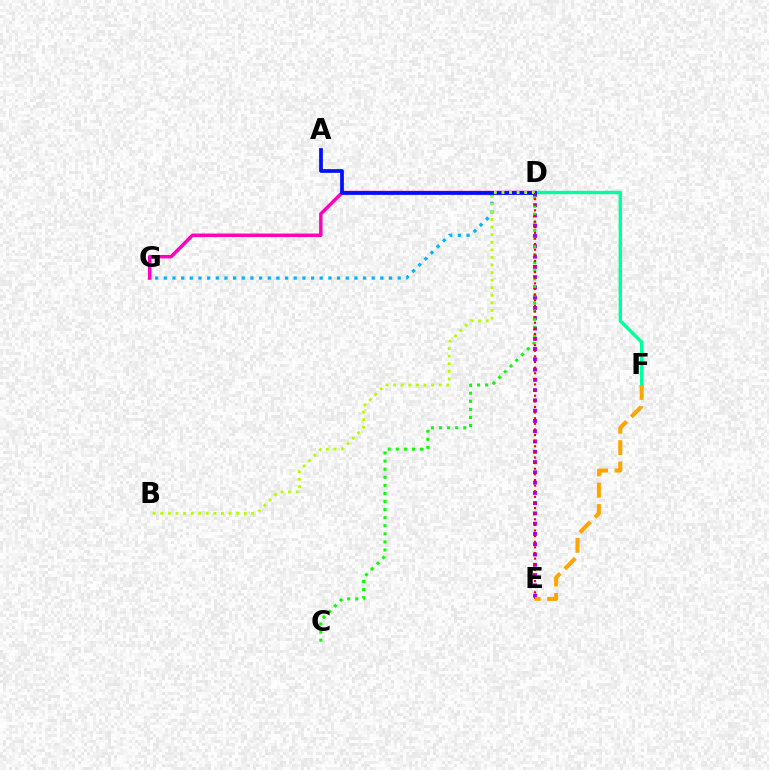{('D', 'G'): [{'color': '#ff00bd', 'line_style': 'solid', 'thickness': 2.48}, {'color': '#00b5ff', 'line_style': 'dotted', 'thickness': 2.35}], ('D', 'F'): [{'color': '#00ff9d', 'line_style': 'solid', 'thickness': 2.44}], ('D', 'E'): [{'color': '#9b00ff', 'line_style': 'dotted', 'thickness': 2.79}, {'color': '#ff0000', 'line_style': 'dotted', 'thickness': 1.53}], ('A', 'D'): [{'color': '#0010ff', 'line_style': 'solid', 'thickness': 2.69}], ('C', 'D'): [{'color': '#08ff00', 'line_style': 'dotted', 'thickness': 2.19}], ('B', 'D'): [{'color': '#b3ff00', 'line_style': 'dotted', 'thickness': 2.06}], ('E', 'F'): [{'color': '#ffa500', 'line_style': 'dashed', 'thickness': 2.9}]}